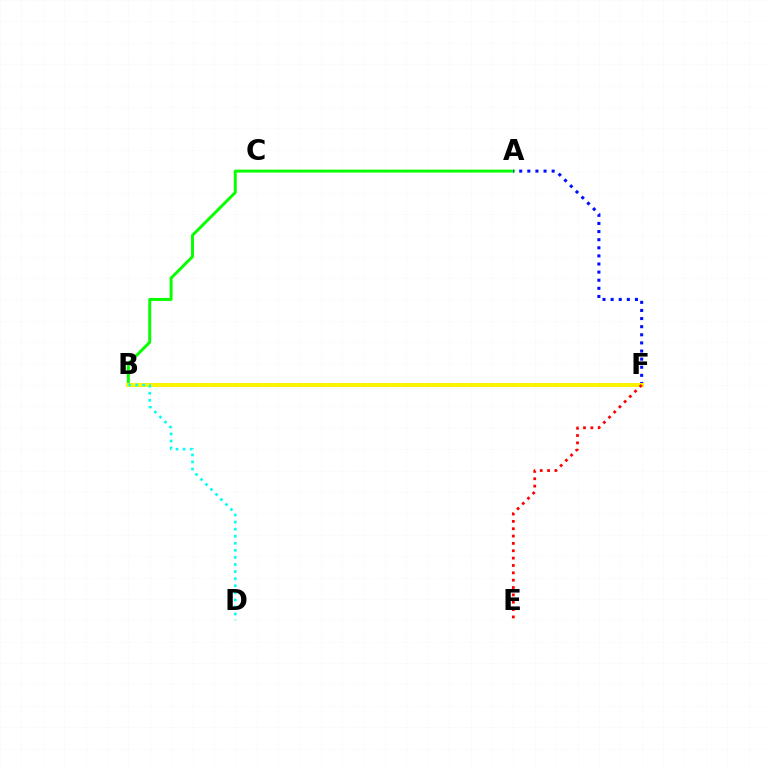{('A', 'B'): [{'color': '#08ff00', 'line_style': 'solid', 'thickness': 2.12}], ('A', 'F'): [{'color': '#0010ff', 'line_style': 'dotted', 'thickness': 2.2}], ('B', 'F'): [{'color': '#ee00ff', 'line_style': 'solid', 'thickness': 2.73}, {'color': '#fcf500', 'line_style': 'solid', 'thickness': 2.84}], ('B', 'D'): [{'color': '#00fff6', 'line_style': 'dotted', 'thickness': 1.92}], ('E', 'F'): [{'color': '#ff0000', 'line_style': 'dotted', 'thickness': 2.0}]}